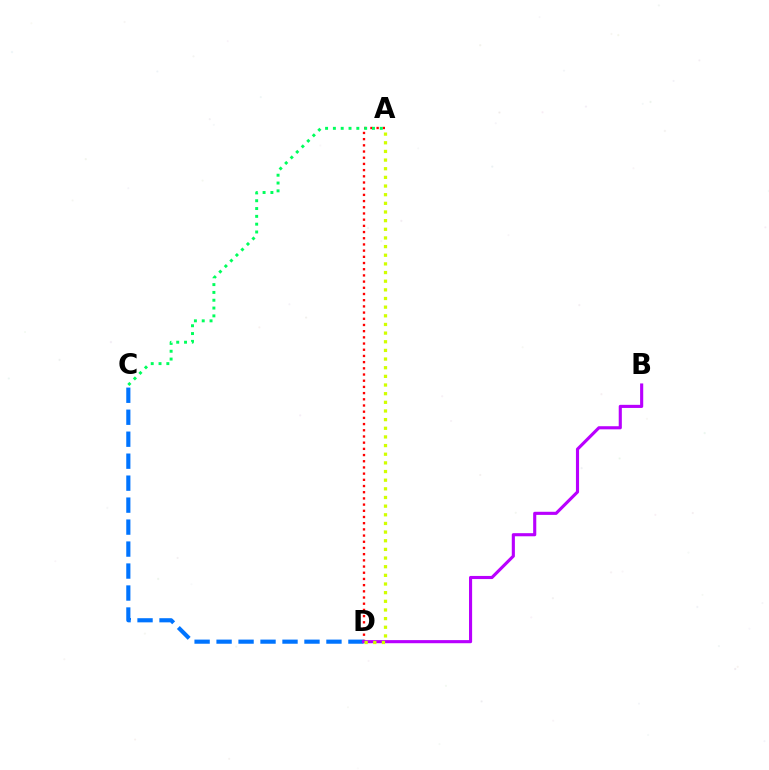{('A', 'D'): [{'color': '#ff0000', 'line_style': 'dotted', 'thickness': 1.68}, {'color': '#d1ff00', 'line_style': 'dotted', 'thickness': 2.35}], ('C', 'D'): [{'color': '#0074ff', 'line_style': 'dashed', 'thickness': 2.99}], ('B', 'D'): [{'color': '#b900ff', 'line_style': 'solid', 'thickness': 2.24}], ('A', 'C'): [{'color': '#00ff5c', 'line_style': 'dotted', 'thickness': 2.12}]}